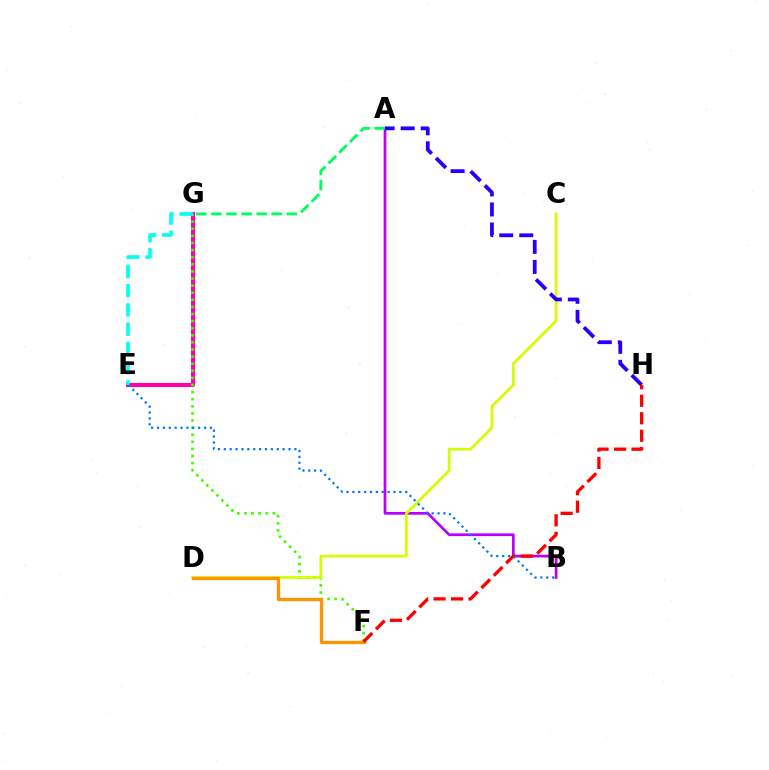{('E', 'G'): [{'color': '#ff00ac', 'line_style': 'solid', 'thickness': 2.95}, {'color': '#00fff6', 'line_style': 'dashed', 'thickness': 2.62}], ('A', 'B'): [{'color': '#b900ff', 'line_style': 'solid', 'thickness': 1.95}], ('F', 'G'): [{'color': '#3dff00', 'line_style': 'dotted', 'thickness': 1.93}], ('A', 'G'): [{'color': '#00ff5c', 'line_style': 'dashed', 'thickness': 2.05}], ('C', 'D'): [{'color': '#d1ff00', 'line_style': 'solid', 'thickness': 1.97}], ('A', 'H'): [{'color': '#2500ff', 'line_style': 'dashed', 'thickness': 2.72}], ('D', 'F'): [{'color': '#ff9400', 'line_style': 'solid', 'thickness': 2.37}], ('F', 'H'): [{'color': '#ff0000', 'line_style': 'dashed', 'thickness': 2.38}], ('B', 'E'): [{'color': '#0074ff', 'line_style': 'dotted', 'thickness': 1.6}]}